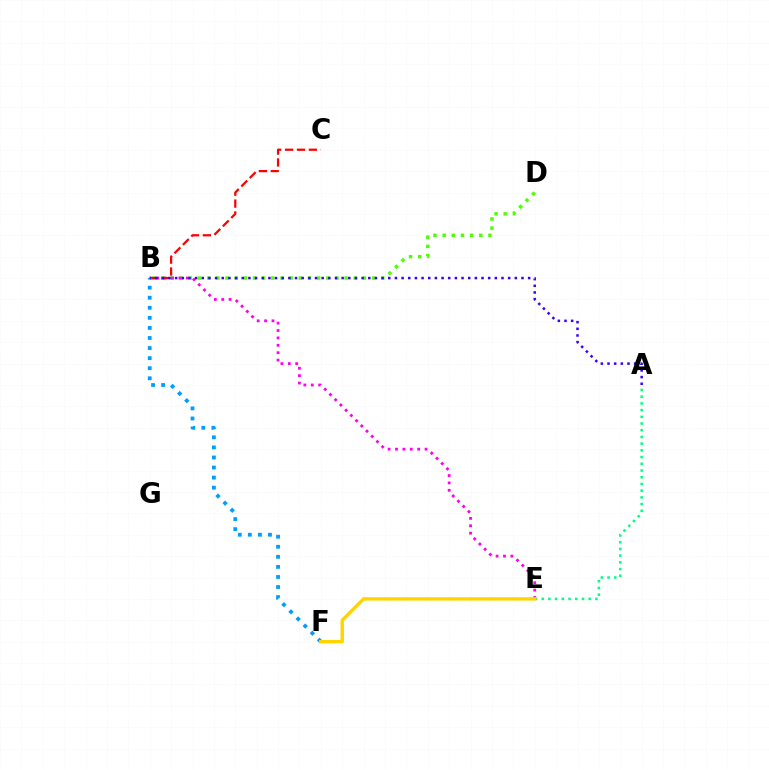{('B', 'D'): [{'color': '#4fff00', 'line_style': 'dotted', 'thickness': 2.49}], ('B', 'E'): [{'color': '#ff00ed', 'line_style': 'dotted', 'thickness': 2.01}], ('A', 'E'): [{'color': '#00ff86', 'line_style': 'dotted', 'thickness': 1.82}], ('B', 'C'): [{'color': '#ff0000', 'line_style': 'dashed', 'thickness': 1.62}], ('B', 'F'): [{'color': '#009eff', 'line_style': 'dotted', 'thickness': 2.73}], ('A', 'B'): [{'color': '#3700ff', 'line_style': 'dotted', 'thickness': 1.81}], ('E', 'F'): [{'color': '#ffd500', 'line_style': 'solid', 'thickness': 2.46}]}